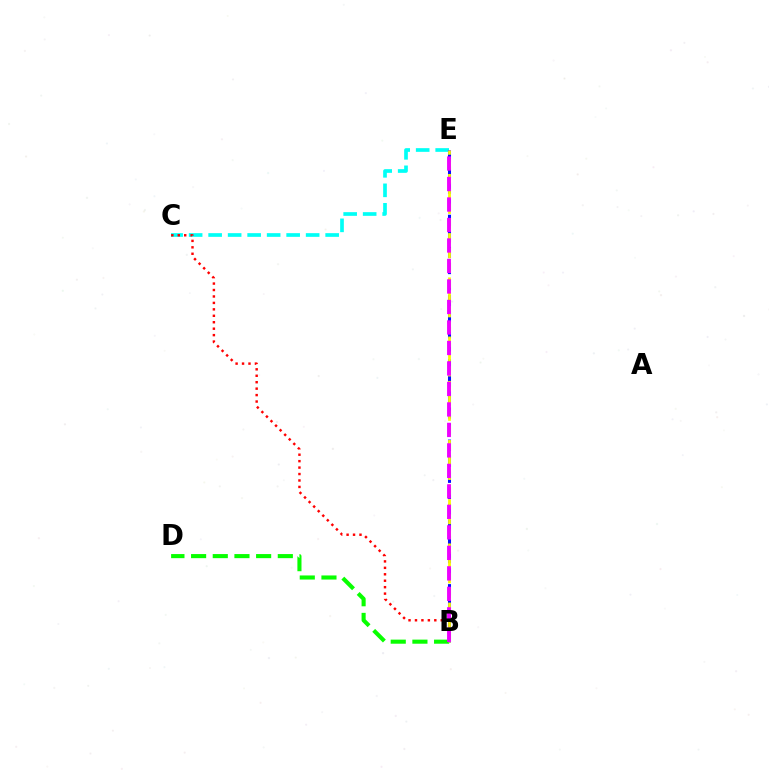{('C', 'E'): [{'color': '#00fff6', 'line_style': 'dashed', 'thickness': 2.65}], ('B', 'C'): [{'color': '#ff0000', 'line_style': 'dotted', 'thickness': 1.75}], ('B', 'D'): [{'color': '#08ff00', 'line_style': 'dashed', 'thickness': 2.94}], ('B', 'E'): [{'color': '#0010ff', 'line_style': 'dashed', 'thickness': 2.18}, {'color': '#fcf500', 'line_style': 'dashed', 'thickness': 2.01}, {'color': '#ee00ff', 'line_style': 'dashed', 'thickness': 2.78}]}